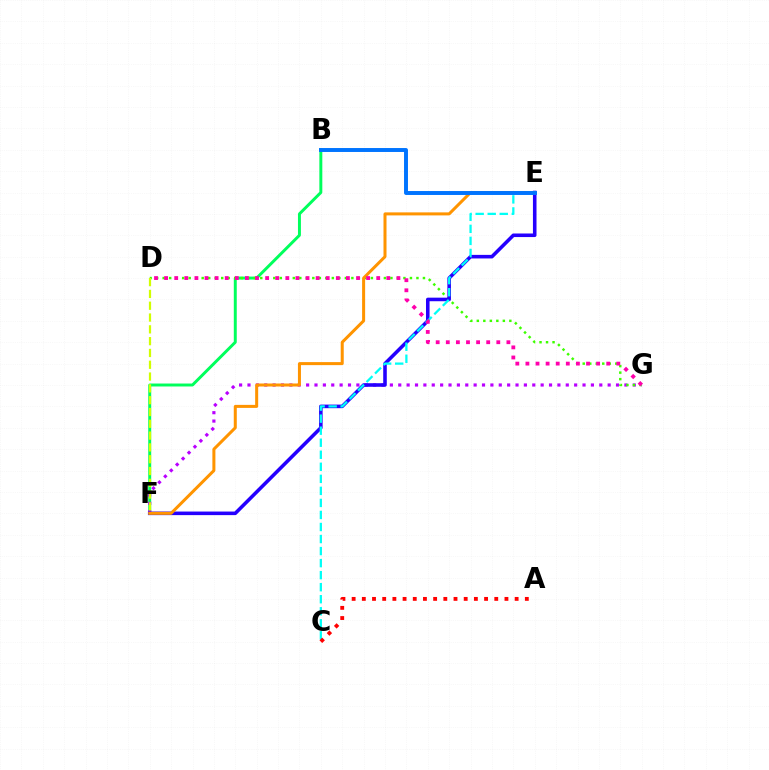{('B', 'F'): [{'color': '#00ff5c', 'line_style': 'solid', 'thickness': 2.13}], ('F', 'G'): [{'color': '#b900ff', 'line_style': 'dotted', 'thickness': 2.28}], ('D', 'G'): [{'color': '#3dff00', 'line_style': 'dotted', 'thickness': 1.77}, {'color': '#ff00ac', 'line_style': 'dotted', 'thickness': 2.74}], ('E', 'F'): [{'color': '#2500ff', 'line_style': 'solid', 'thickness': 2.57}, {'color': '#ff9400', 'line_style': 'solid', 'thickness': 2.17}], ('C', 'E'): [{'color': '#00fff6', 'line_style': 'dashed', 'thickness': 1.64}], ('B', 'E'): [{'color': '#0074ff', 'line_style': 'solid', 'thickness': 2.84}], ('A', 'C'): [{'color': '#ff0000', 'line_style': 'dotted', 'thickness': 2.77}], ('D', 'F'): [{'color': '#d1ff00', 'line_style': 'dashed', 'thickness': 1.6}]}